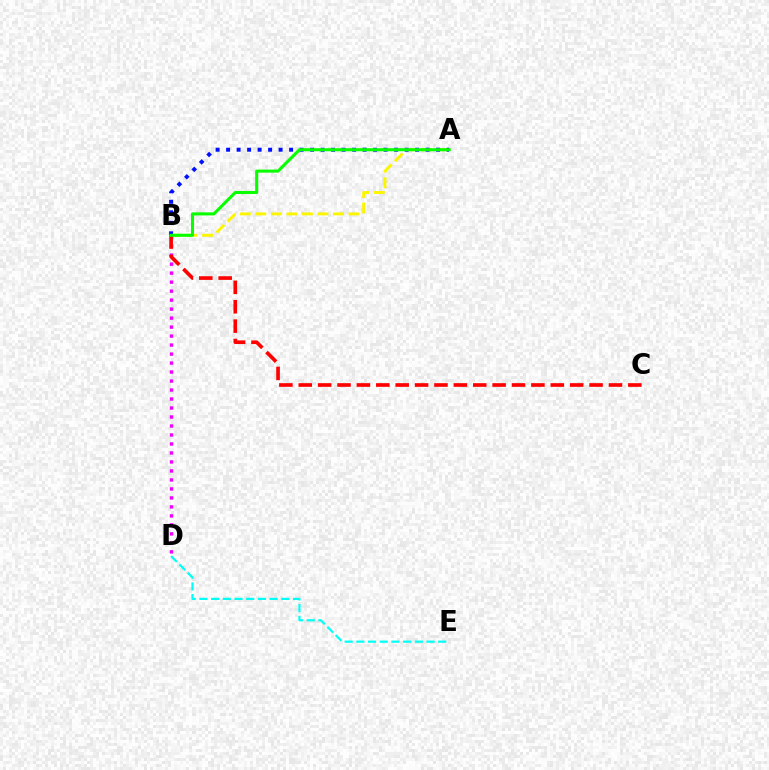{('A', 'B'): [{'color': '#fcf500', 'line_style': 'dashed', 'thickness': 2.11}, {'color': '#0010ff', 'line_style': 'dotted', 'thickness': 2.85}, {'color': '#08ff00', 'line_style': 'solid', 'thickness': 2.2}], ('B', 'D'): [{'color': '#ee00ff', 'line_style': 'dotted', 'thickness': 2.44}], ('D', 'E'): [{'color': '#00fff6', 'line_style': 'dashed', 'thickness': 1.59}], ('B', 'C'): [{'color': '#ff0000', 'line_style': 'dashed', 'thickness': 2.63}]}